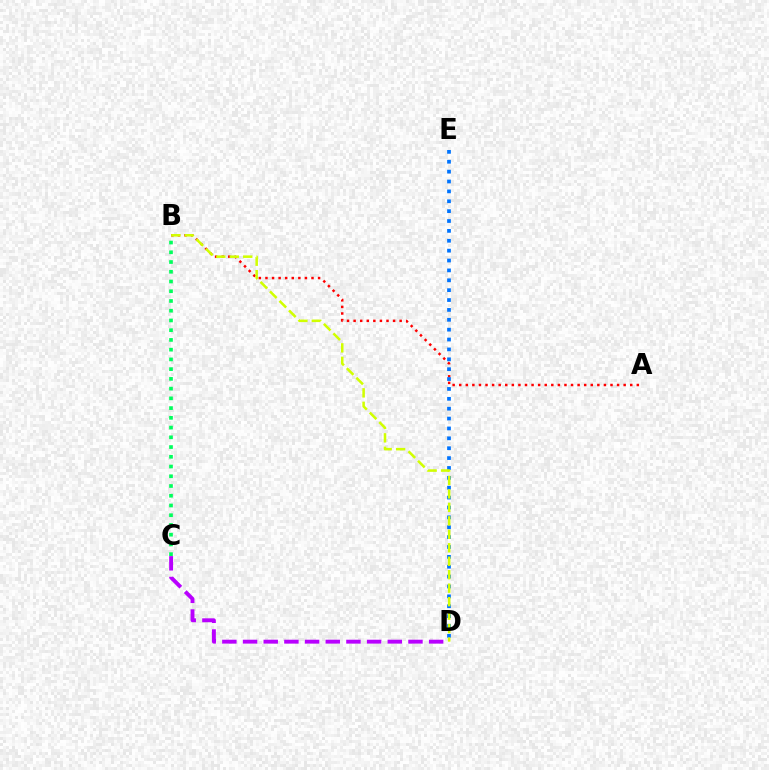{('A', 'B'): [{'color': '#ff0000', 'line_style': 'dotted', 'thickness': 1.79}], ('D', 'E'): [{'color': '#0074ff', 'line_style': 'dotted', 'thickness': 2.68}], ('B', 'C'): [{'color': '#00ff5c', 'line_style': 'dotted', 'thickness': 2.65}], ('C', 'D'): [{'color': '#b900ff', 'line_style': 'dashed', 'thickness': 2.81}], ('B', 'D'): [{'color': '#d1ff00', 'line_style': 'dashed', 'thickness': 1.83}]}